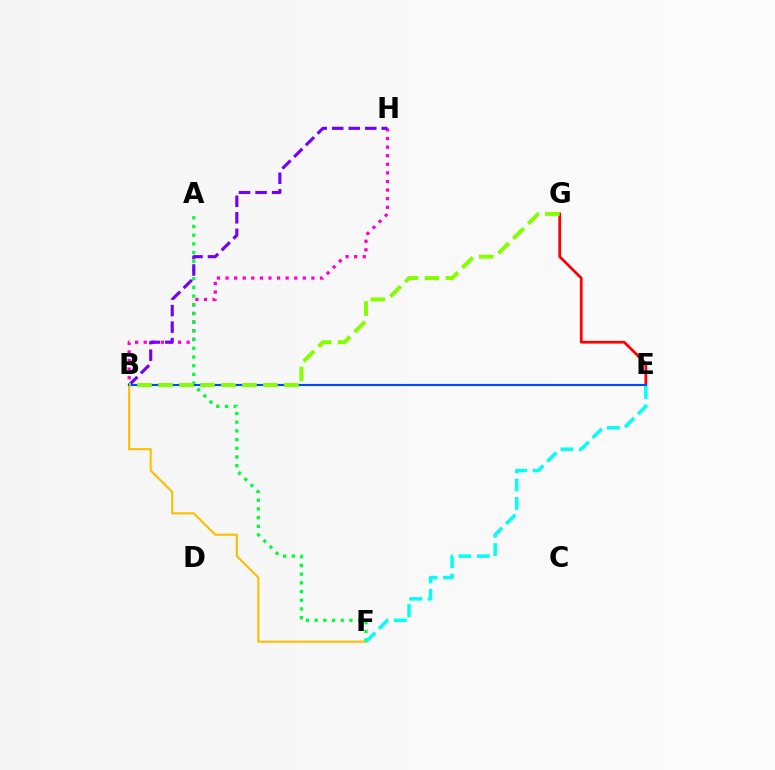{('B', 'F'): [{'color': '#ffbd00', 'line_style': 'solid', 'thickness': 1.53}], ('B', 'H'): [{'color': '#ff00cf', 'line_style': 'dotted', 'thickness': 2.33}, {'color': '#7200ff', 'line_style': 'dashed', 'thickness': 2.24}], ('E', 'G'): [{'color': '#ff0000', 'line_style': 'solid', 'thickness': 1.97}], ('A', 'F'): [{'color': '#00ff39', 'line_style': 'dotted', 'thickness': 2.36}], ('B', 'E'): [{'color': '#004bff', 'line_style': 'solid', 'thickness': 1.53}], ('E', 'F'): [{'color': '#00fff6', 'line_style': 'dashed', 'thickness': 2.5}], ('B', 'G'): [{'color': '#84ff00', 'line_style': 'dashed', 'thickness': 2.85}]}